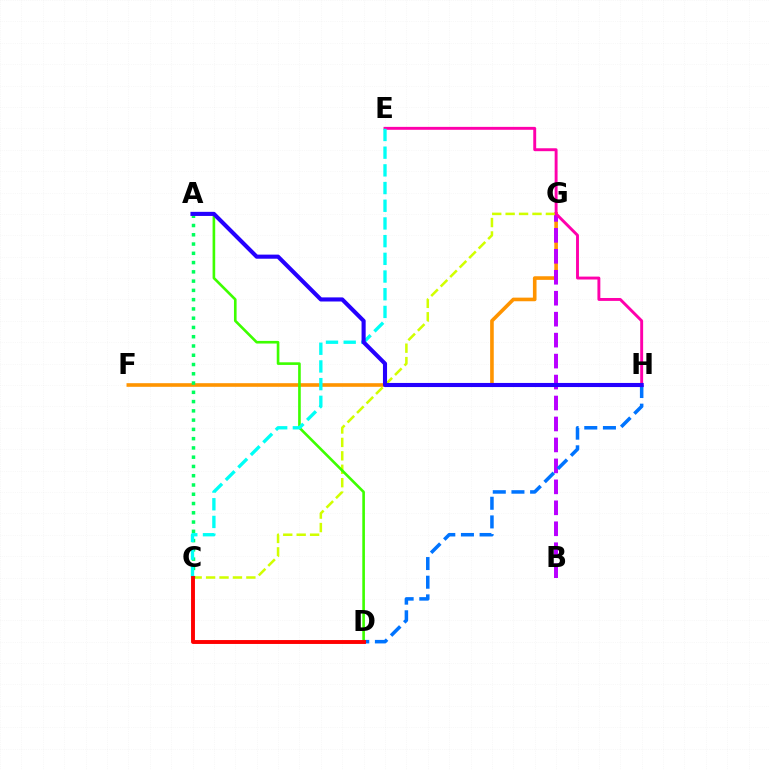{('F', 'G'): [{'color': '#ff9400', 'line_style': 'solid', 'thickness': 2.6}], ('B', 'G'): [{'color': '#b900ff', 'line_style': 'dashed', 'thickness': 2.85}], ('C', 'G'): [{'color': '#d1ff00', 'line_style': 'dashed', 'thickness': 1.82}], ('A', 'C'): [{'color': '#00ff5c', 'line_style': 'dotted', 'thickness': 2.52}], ('A', 'D'): [{'color': '#3dff00', 'line_style': 'solid', 'thickness': 1.89}], ('D', 'H'): [{'color': '#0074ff', 'line_style': 'dashed', 'thickness': 2.53}], ('E', 'H'): [{'color': '#ff00ac', 'line_style': 'solid', 'thickness': 2.1}], ('C', 'E'): [{'color': '#00fff6', 'line_style': 'dashed', 'thickness': 2.4}], ('C', 'D'): [{'color': '#ff0000', 'line_style': 'solid', 'thickness': 2.81}], ('A', 'H'): [{'color': '#2500ff', 'line_style': 'solid', 'thickness': 2.95}]}